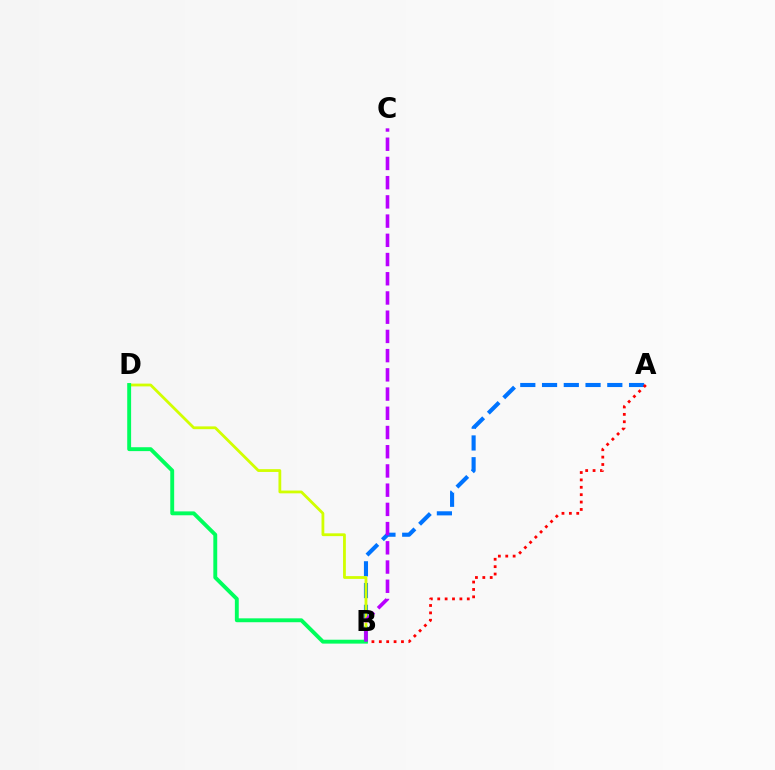{('A', 'B'): [{'color': '#0074ff', 'line_style': 'dashed', 'thickness': 2.96}, {'color': '#ff0000', 'line_style': 'dotted', 'thickness': 2.01}], ('B', 'D'): [{'color': '#d1ff00', 'line_style': 'solid', 'thickness': 2.01}, {'color': '#00ff5c', 'line_style': 'solid', 'thickness': 2.8}], ('B', 'C'): [{'color': '#b900ff', 'line_style': 'dashed', 'thickness': 2.61}]}